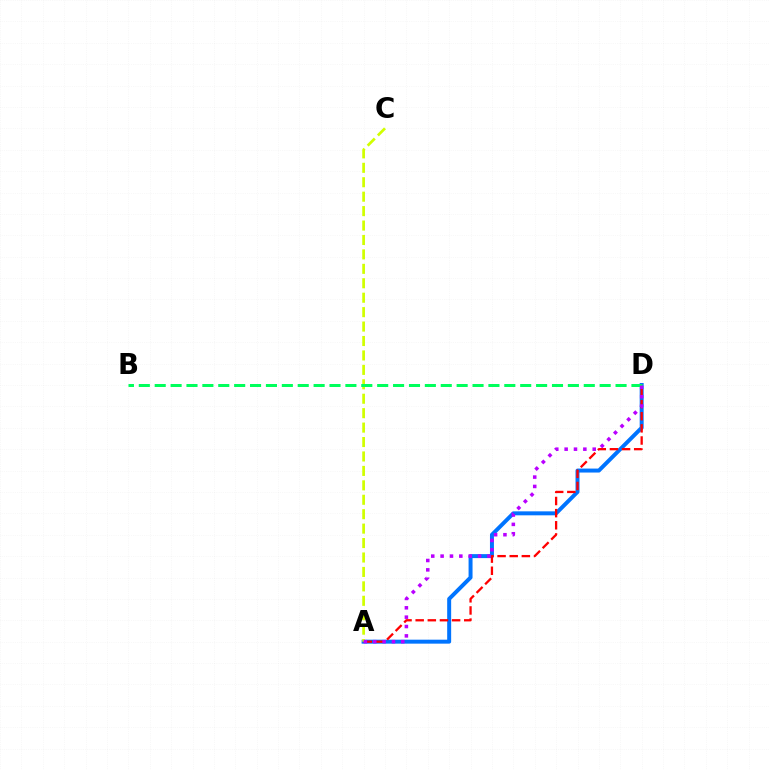{('A', 'D'): [{'color': '#0074ff', 'line_style': 'solid', 'thickness': 2.86}, {'color': '#ff0000', 'line_style': 'dashed', 'thickness': 1.65}, {'color': '#b900ff', 'line_style': 'dotted', 'thickness': 2.54}], ('A', 'C'): [{'color': '#d1ff00', 'line_style': 'dashed', 'thickness': 1.96}], ('B', 'D'): [{'color': '#00ff5c', 'line_style': 'dashed', 'thickness': 2.16}]}